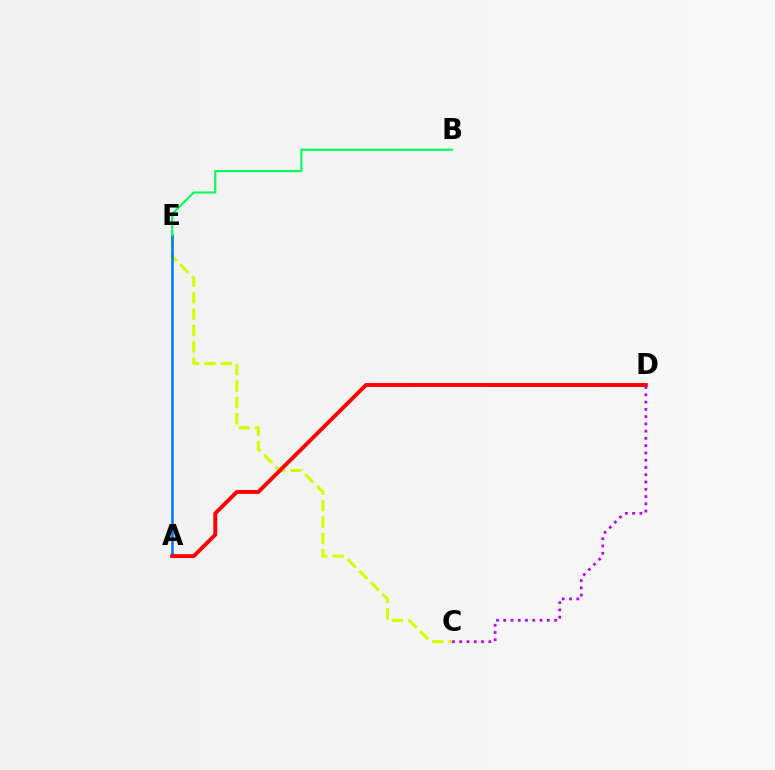{('C', 'E'): [{'color': '#d1ff00', 'line_style': 'dashed', 'thickness': 2.23}], ('A', 'E'): [{'color': '#0074ff', 'line_style': 'solid', 'thickness': 1.84}], ('B', 'E'): [{'color': '#00ff5c', 'line_style': 'solid', 'thickness': 1.55}], ('A', 'D'): [{'color': '#ff0000', 'line_style': 'solid', 'thickness': 2.81}], ('C', 'D'): [{'color': '#b900ff', 'line_style': 'dotted', 'thickness': 1.97}]}